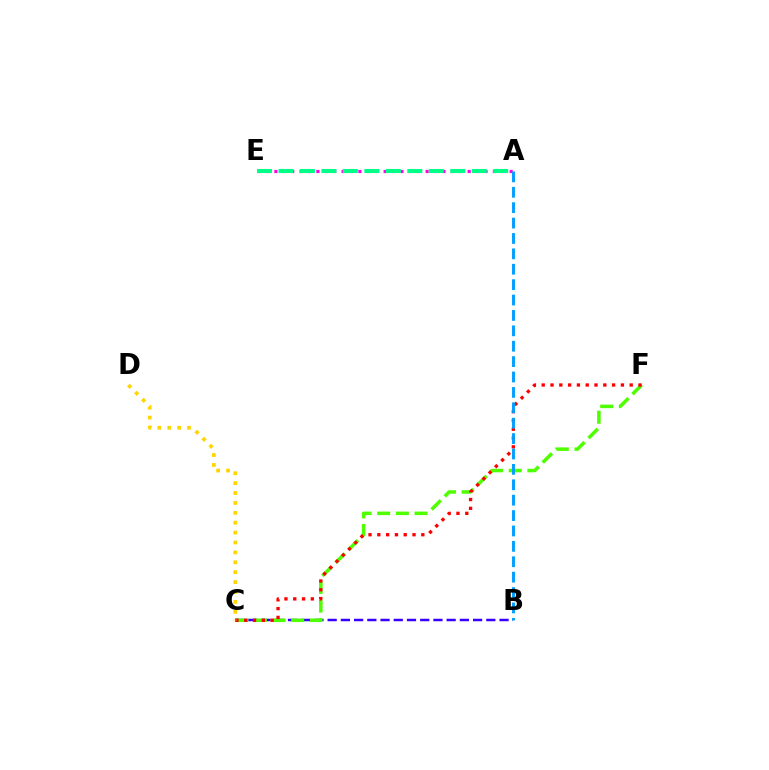{('B', 'C'): [{'color': '#3700ff', 'line_style': 'dashed', 'thickness': 1.8}], ('C', 'F'): [{'color': '#4fff00', 'line_style': 'dashed', 'thickness': 2.53}, {'color': '#ff0000', 'line_style': 'dotted', 'thickness': 2.39}], ('A', 'E'): [{'color': '#ff00ed', 'line_style': 'dotted', 'thickness': 2.28}, {'color': '#00ff86', 'line_style': 'dashed', 'thickness': 2.92}], ('A', 'B'): [{'color': '#009eff', 'line_style': 'dashed', 'thickness': 2.09}], ('C', 'D'): [{'color': '#ffd500', 'line_style': 'dotted', 'thickness': 2.69}]}